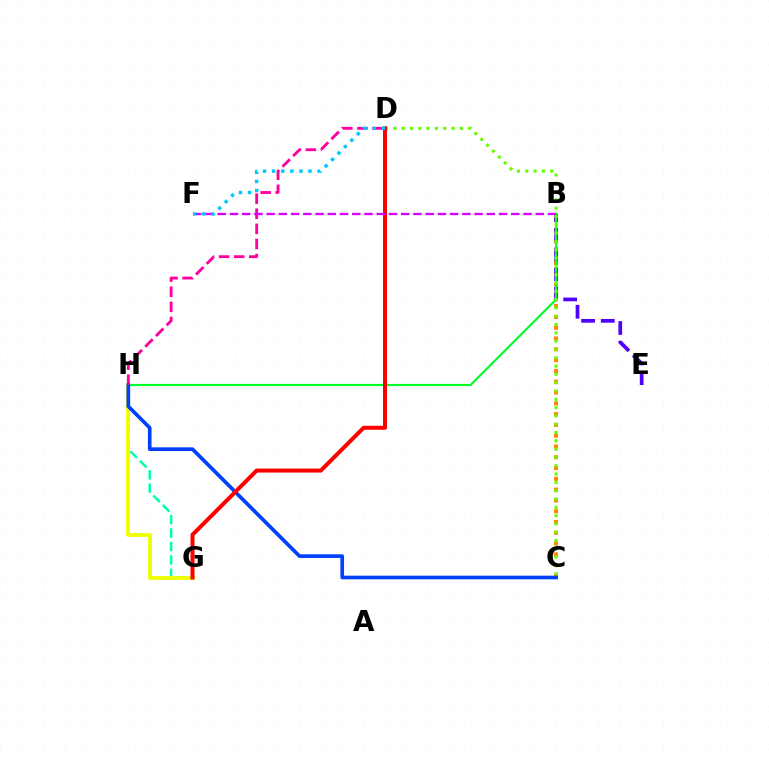{('B', 'C'): [{'color': '#ff8800', 'line_style': 'dotted', 'thickness': 2.93}], ('B', 'E'): [{'color': '#4f00ff', 'line_style': 'dashed', 'thickness': 2.67}], ('B', 'H'): [{'color': '#00ff27', 'line_style': 'solid', 'thickness': 1.55}], ('C', 'D'): [{'color': '#66ff00', 'line_style': 'dotted', 'thickness': 2.26}], ('G', 'H'): [{'color': '#00ffaf', 'line_style': 'dashed', 'thickness': 1.82}, {'color': '#eeff00', 'line_style': 'solid', 'thickness': 2.72}], ('C', 'H'): [{'color': '#003fff', 'line_style': 'solid', 'thickness': 2.64}], ('D', 'H'): [{'color': '#ff00a0', 'line_style': 'dashed', 'thickness': 2.05}], ('D', 'G'): [{'color': '#ff0000', 'line_style': 'solid', 'thickness': 2.88}], ('B', 'F'): [{'color': '#d600ff', 'line_style': 'dashed', 'thickness': 1.66}], ('D', 'F'): [{'color': '#00c7ff', 'line_style': 'dotted', 'thickness': 2.47}]}